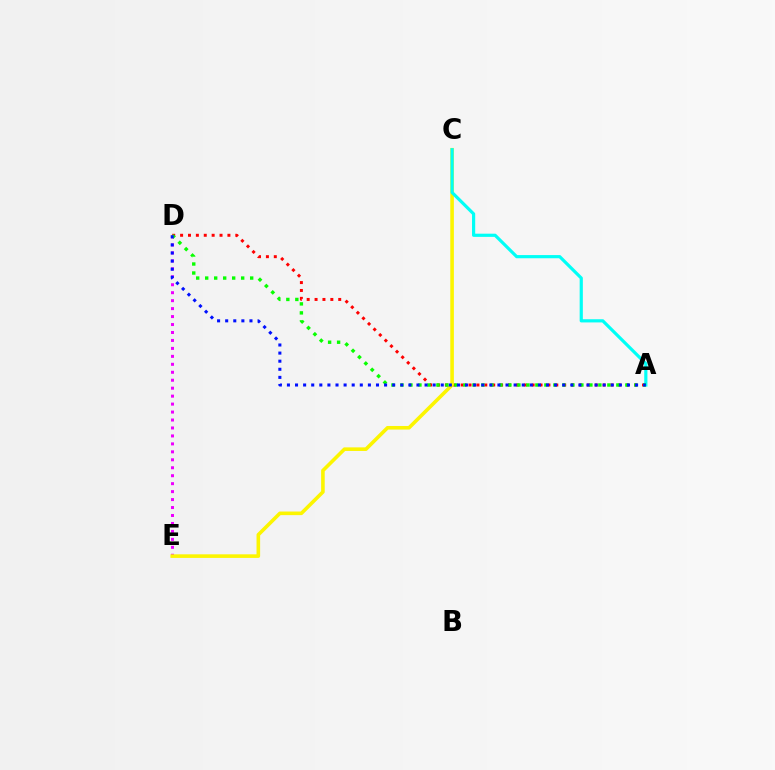{('A', 'D'): [{'color': '#ff0000', 'line_style': 'dotted', 'thickness': 2.14}, {'color': '#08ff00', 'line_style': 'dotted', 'thickness': 2.44}, {'color': '#0010ff', 'line_style': 'dotted', 'thickness': 2.2}], ('D', 'E'): [{'color': '#ee00ff', 'line_style': 'dotted', 'thickness': 2.16}], ('C', 'E'): [{'color': '#fcf500', 'line_style': 'solid', 'thickness': 2.59}], ('A', 'C'): [{'color': '#00fff6', 'line_style': 'solid', 'thickness': 2.29}]}